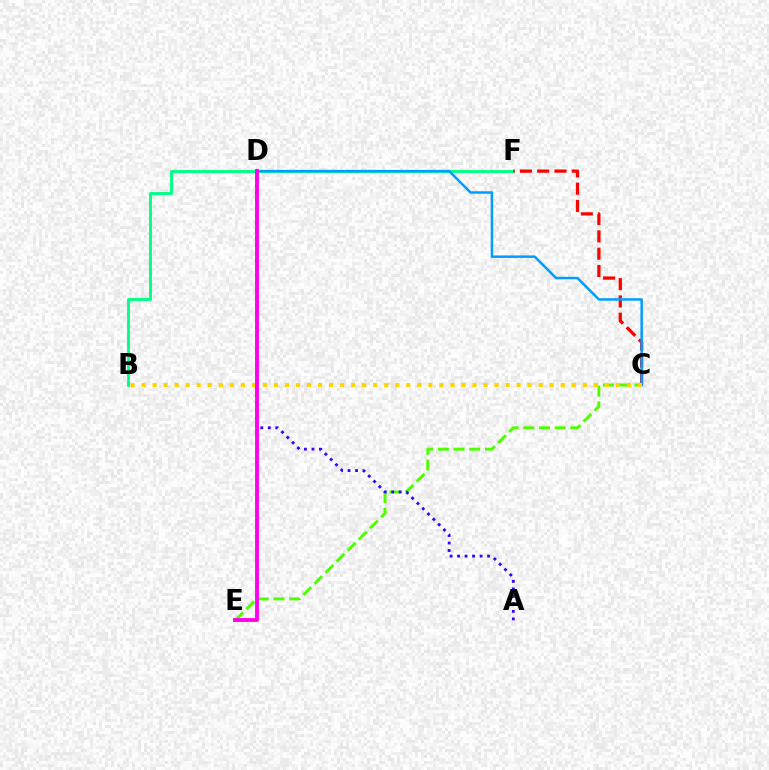{('C', 'E'): [{'color': '#4fff00', 'line_style': 'dashed', 'thickness': 2.13}], ('B', 'F'): [{'color': '#00ff86', 'line_style': 'solid', 'thickness': 2.08}], ('A', 'D'): [{'color': '#3700ff', 'line_style': 'dotted', 'thickness': 2.04}], ('C', 'F'): [{'color': '#ff0000', 'line_style': 'dashed', 'thickness': 2.35}], ('C', 'D'): [{'color': '#009eff', 'line_style': 'solid', 'thickness': 1.81}], ('B', 'C'): [{'color': '#ffd500', 'line_style': 'dotted', 'thickness': 3.0}], ('D', 'E'): [{'color': '#ff00ed', 'line_style': 'solid', 'thickness': 2.78}]}